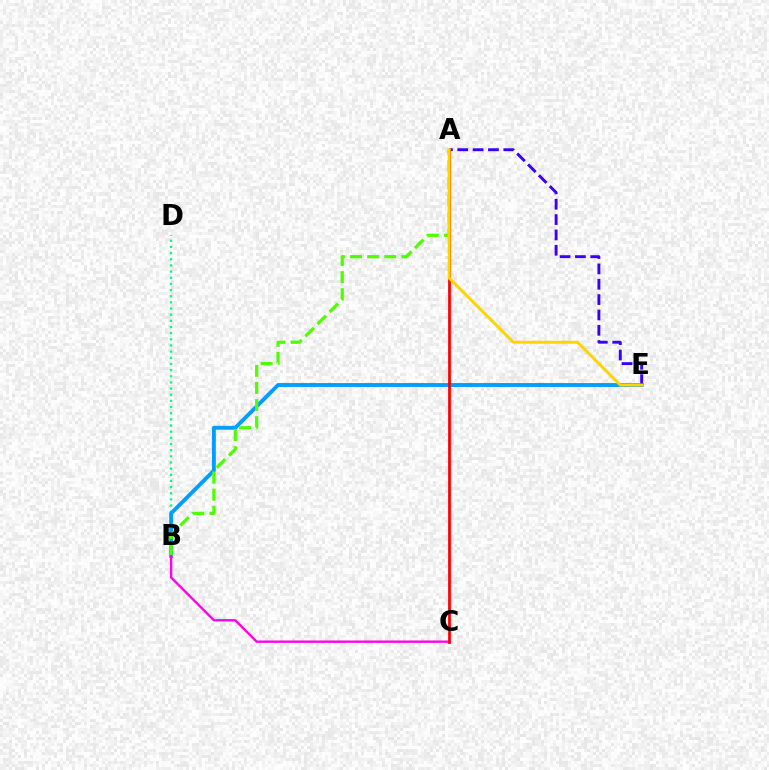{('B', 'D'): [{'color': '#00ff86', 'line_style': 'dotted', 'thickness': 1.67}], ('B', 'E'): [{'color': '#009eff', 'line_style': 'solid', 'thickness': 2.78}], ('A', 'B'): [{'color': '#4fff00', 'line_style': 'dashed', 'thickness': 2.33}], ('B', 'C'): [{'color': '#ff00ed', 'line_style': 'solid', 'thickness': 1.7}], ('A', 'E'): [{'color': '#3700ff', 'line_style': 'dashed', 'thickness': 2.09}, {'color': '#ffd500', 'line_style': 'solid', 'thickness': 2.13}], ('A', 'C'): [{'color': '#ff0000', 'line_style': 'solid', 'thickness': 1.99}]}